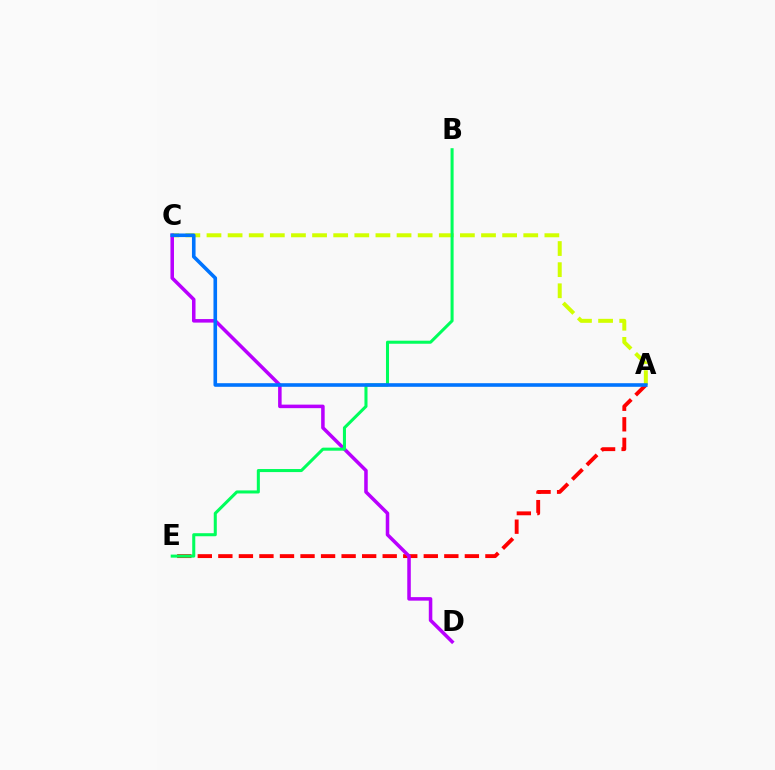{('A', 'E'): [{'color': '#ff0000', 'line_style': 'dashed', 'thickness': 2.79}], ('A', 'C'): [{'color': '#d1ff00', 'line_style': 'dashed', 'thickness': 2.87}, {'color': '#0074ff', 'line_style': 'solid', 'thickness': 2.59}], ('C', 'D'): [{'color': '#b900ff', 'line_style': 'solid', 'thickness': 2.54}], ('B', 'E'): [{'color': '#00ff5c', 'line_style': 'solid', 'thickness': 2.19}]}